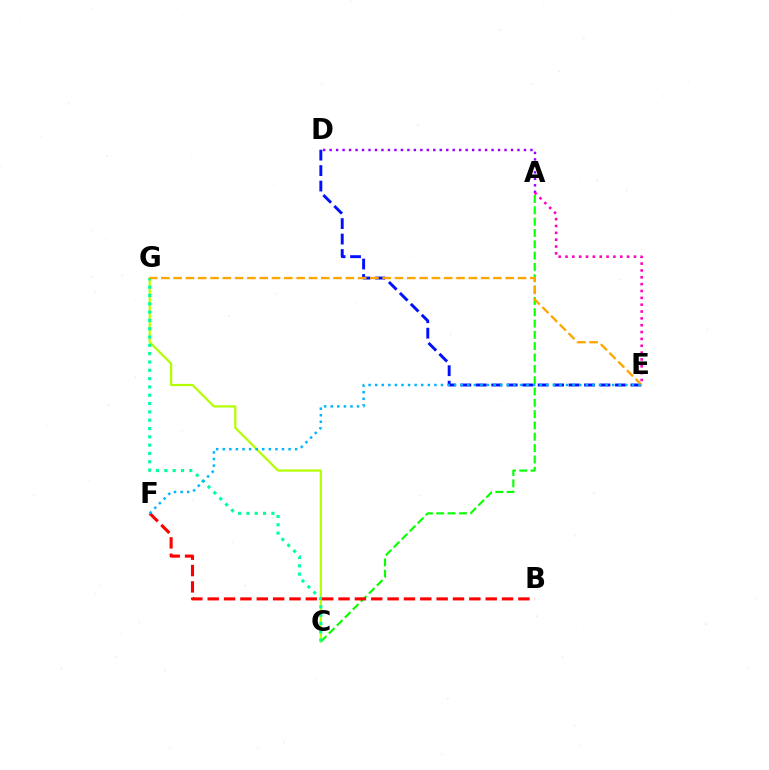{('A', 'C'): [{'color': '#08ff00', 'line_style': 'dashed', 'thickness': 1.54}], ('D', 'E'): [{'color': '#0010ff', 'line_style': 'dashed', 'thickness': 2.1}], ('C', 'G'): [{'color': '#b3ff00', 'line_style': 'solid', 'thickness': 1.6}, {'color': '#00ff9d', 'line_style': 'dotted', 'thickness': 2.26}], ('E', 'G'): [{'color': '#ffa500', 'line_style': 'dashed', 'thickness': 1.67}], ('B', 'F'): [{'color': '#ff0000', 'line_style': 'dashed', 'thickness': 2.22}], ('E', 'F'): [{'color': '#00b5ff', 'line_style': 'dotted', 'thickness': 1.79}], ('A', 'D'): [{'color': '#9b00ff', 'line_style': 'dotted', 'thickness': 1.76}], ('A', 'E'): [{'color': '#ff00bd', 'line_style': 'dotted', 'thickness': 1.86}]}